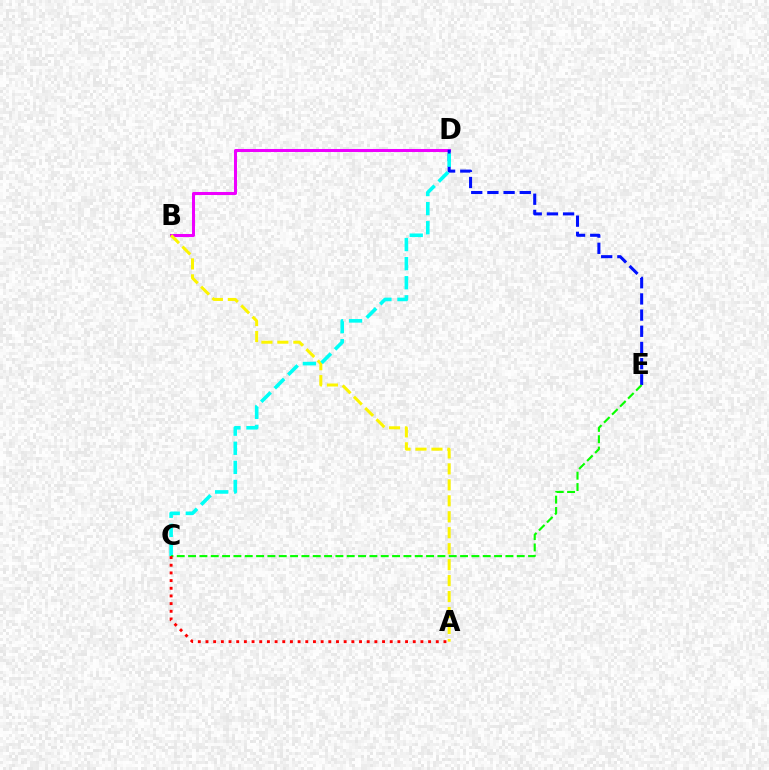{('B', 'D'): [{'color': '#ee00ff', 'line_style': 'solid', 'thickness': 2.18}], ('A', 'B'): [{'color': '#fcf500', 'line_style': 'dashed', 'thickness': 2.17}], ('D', 'E'): [{'color': '#0010ff', 'line_style': 'dashed', 'thickness': 2.2}], ('C', 'D'): [{'color': '#00fff6', 'line_style': 'dashed', 'thickness': 2.59}], ('C', 'E'): [{'color': '#08ff00', 'line_style': 'dashed', 'thickness': 1.54}], ('A', 'C'): [{'color': '#ff0000', 'line_style': 'dotted', 'thickness': 2.09}]}